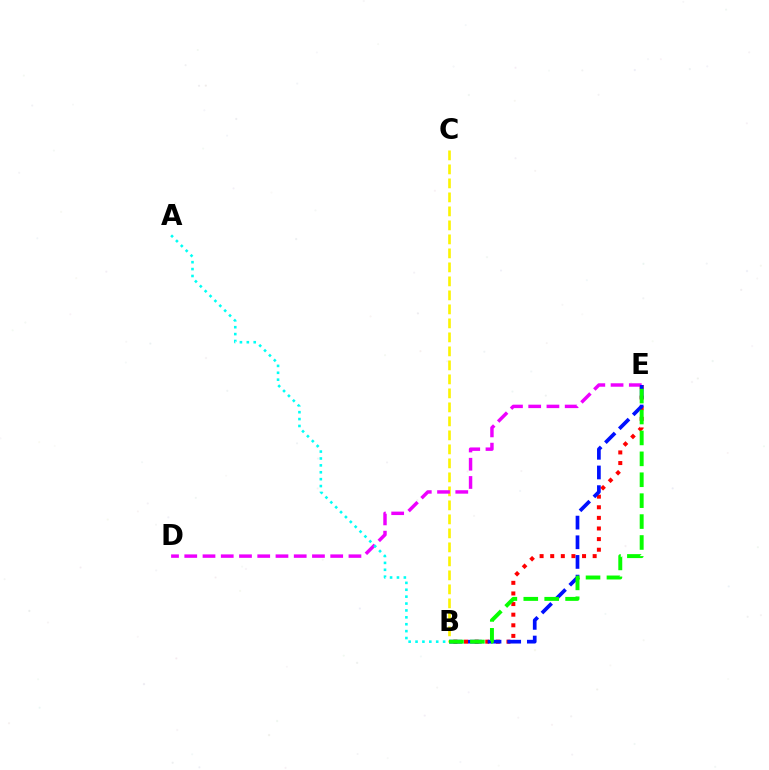{('B', 'E'): [{'color': '#ff0000', 'line_style': 'dotted', 'thickness': 2.88}, {'color': '#0010ff', 'line_style': 'dashed', 'thickness': 2.67}, {'color': '#08ff00', 'line_style': 'dashed', 'thickness': 2.84}], ('B', 'C'): [{'color': '#fcf500', 'line_style': 'dashed', 'thickness': 1.9}], ('D', 'E'): [{'color': '#ee00ff', 'line_style': 'dashed', 'thickness': 2.48}], ('A', 'B'): [{'color': '#00fff6', 'line_style': 'dotted', 'thickness': 1.87}]}